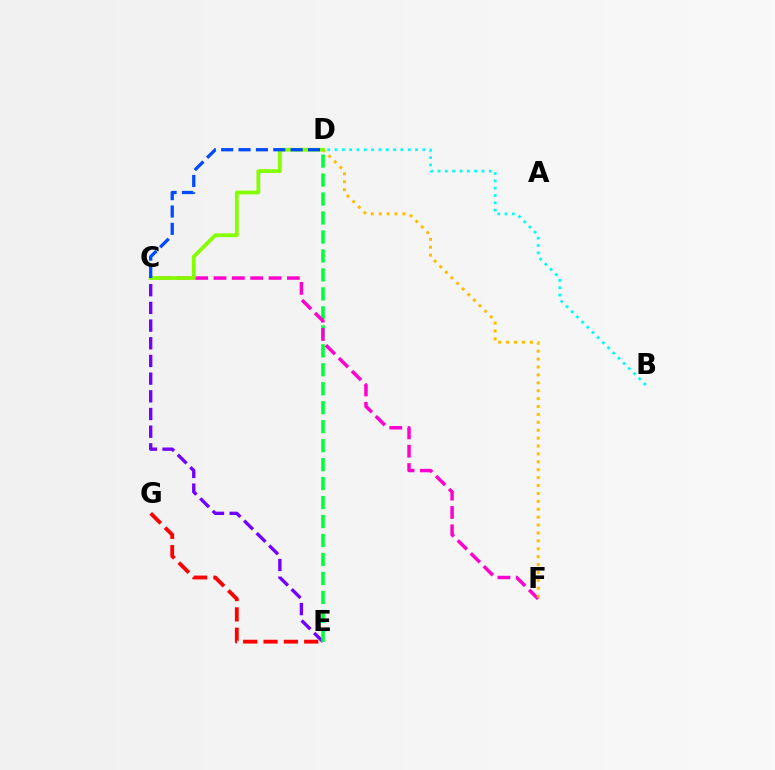{('C', 'E'): [{'color': '#7200ff', 'line_style': 'dashed', 'thickness': 2.4}], ('D', 'E'): [{'color': '#00ff39', 'line_style': 'dashed', 'thickness': 2.58}], ('B', 'D'): [{'color': '#00fff6', 'line_style': 'dotted', 'thickness': 1.99}], ('C', 'F'): [{'color': '#ff00cf', 'line_style': 'dashed', 'thickness': 2.49}], ('D', 'F'): [{'color': '#ffbd00', 'line_style': 'dotted', 'thickness': 2.15}], ('C', 'D'): [{'color': '#84ff00', 'line_style': 'solid', 'thickness': 2.71}, {'color': '#004bff', 'line_style': 'dashed', 'thickness': 2.36}], ('E', 'G'): [{'color': '#ff0000', 'line_style': 'dashed', 'thickness': 2.76}]}